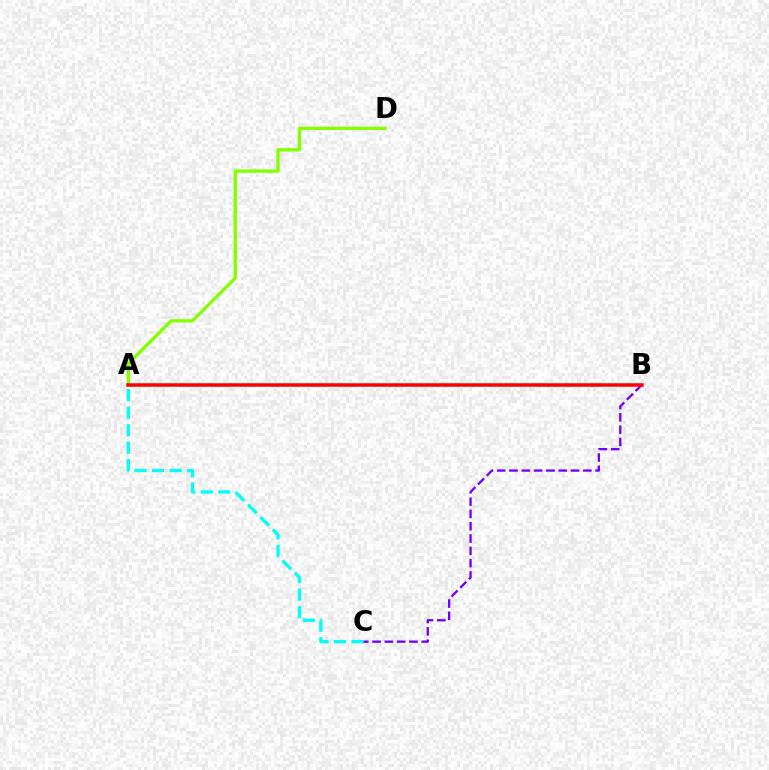{('A', 'C'): [{'color': '#00fff6', 'line_style': 'dashed', 'thickness': 2.38}], ('B', 'C'): [{'color': '#7200ff', 'line_style': 'dashed', 'thickness': 1.67}], ('A', 'D'): [{'color': '#84ff00', 'line_style': 'solid', 'thickness': 2.38}], ('A', 'B'): [{'color': '#ff0000', 'line_style': 'solid', 'thickness': 2.53}]}